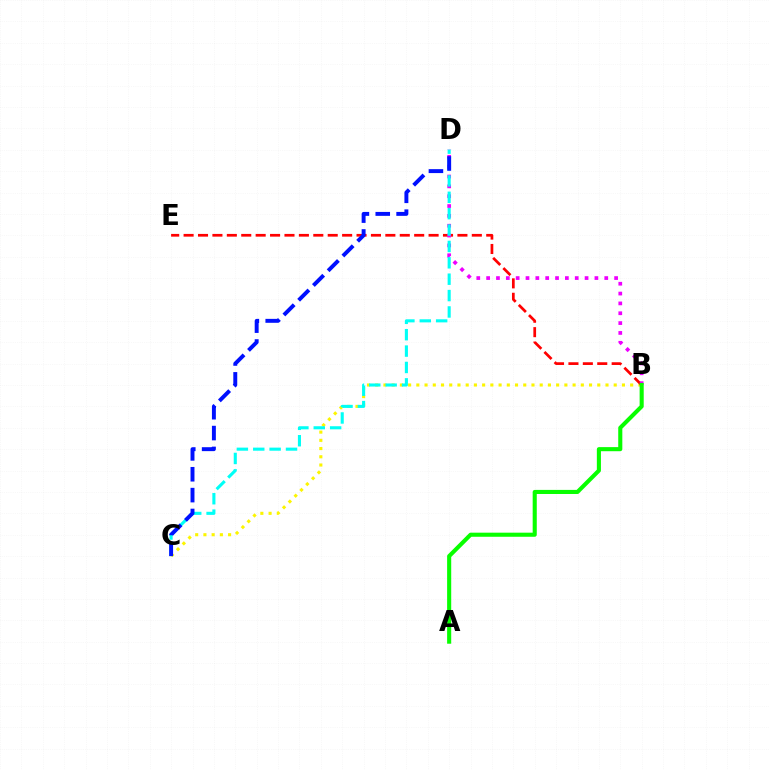{('B', 'C'): [{'color': '#fcf500', 'line_style': 'dotted', 'thickness': 2.23}], ('B', 'E'): [{'color': '#ff0000', 'line_style': 'dashed', 'thickness': 1.96}], ('B', 'D'): [{'color': '#ee00ff', 'line_style': 'dotted', 'thickness': 2.67}], ('C', 'D'): [{'color': '#00fff6', 'line_style': 'dashed', 'thickness': 2.23}, {'color': '#0010ff', 'line_style': 'dashed', 'thickness': 2.83}], ('A', 'B'): [{'color': '#08ff00', 'line_style': 'solid', 'thickness': 2.95}]}